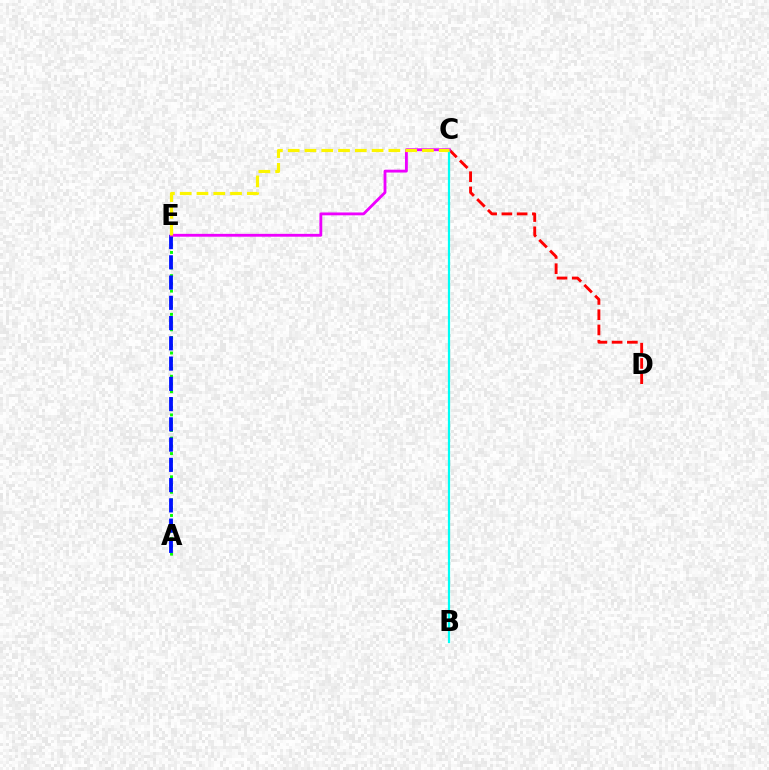{('A', 'E'): [{'color': '#08ff00', 'line_style': 'dotted', 'thickness': 2.1}, {'color': '#0010ff', 'line_style': 'dashed', 'thickness': 2.75}], ('C', 'D'): [{'color': '#ff0000', 'line_style': 'dashed', 'thickness': 2.07}], ('B', 'C'): [{'color': '#00fff6', 'line_style': 'solid', 'thickness': 1.6}], ('C', 'E'): [{'color': '#ee00ff', 'line_style': 'solid', 'thickness': 2.04}, {'color': '#fcf500', 'line_style': 'dashed', 'thickness': 2.28}]}